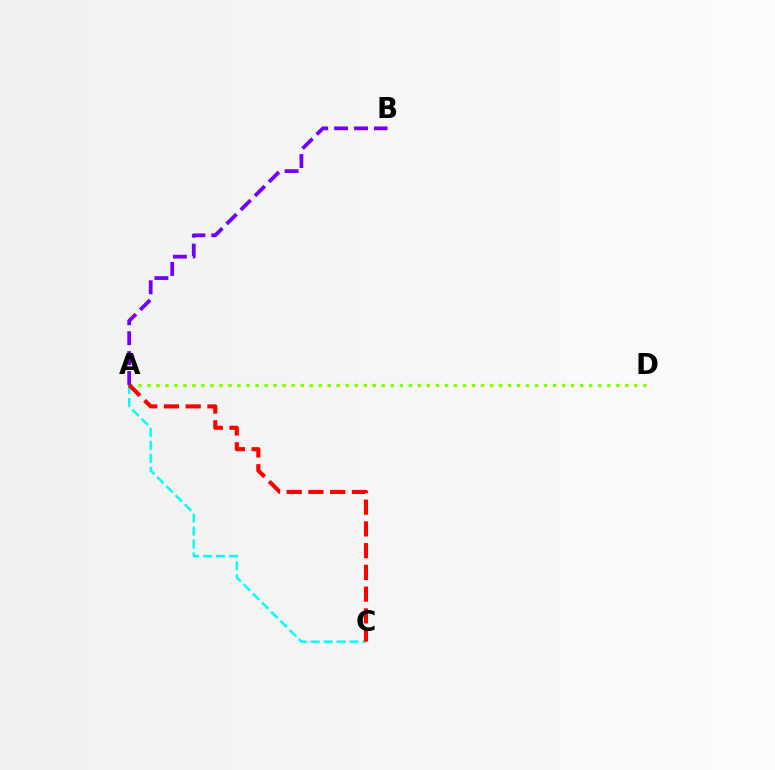{('A', 'D'): [{'color': '#84ff00', 'line_style': 'dotted', 'thickness': 2.45}], ('A', 'C'): [{'color': '#00fff6', 'line_style': 'dashed', 'thickness': 1.76}, {'color': '#ff0000', 'line_style': 'dashed', 'thickness': 2.95}], ('A', 'B'): [{'color': '#7200ff', 'line_style': 'dashed', 'thickness': 2.71}]}